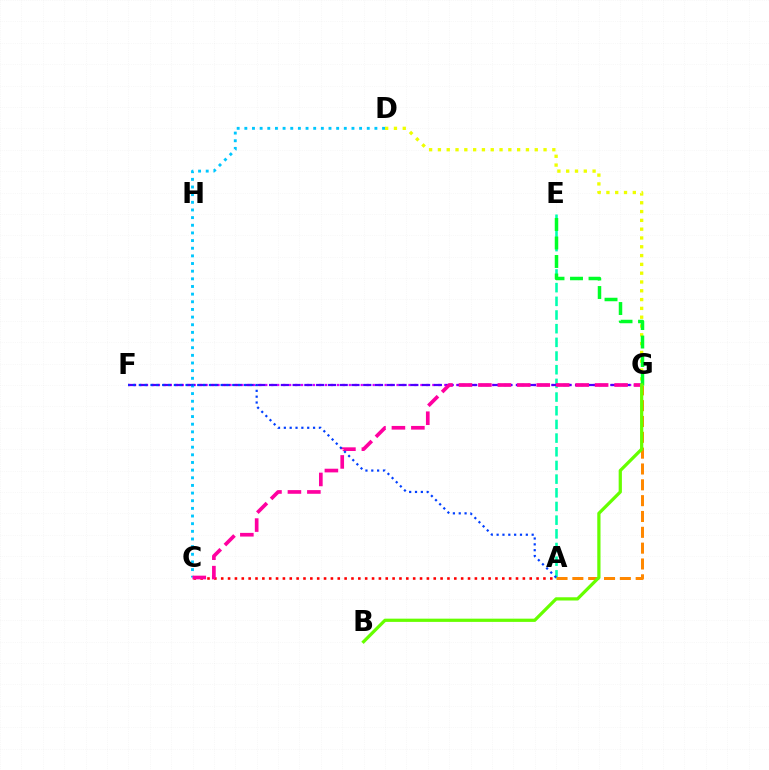{('A', 'C'): [{'color': '#ff0000', 'line_style': 'dotted', 'thickness': 1.86}], ('D', 'G'): [{'color': '#eeff00', 'line_style': 'dotted', 'thickness': 2.39}], ('A', 'E'): [{'color': '#00ffaf', 'line_style': 'dashed', 'thickness': 1.86}], ('F', 'G'): [{'color': '#d600ff', 'line_style': 'dotted', 'thickness': 1.62}, {'color': '#4f00ff', 'line_style': 'dashed', 'thickness': 1.6}], ('A', 'G'): [{'color': '#ff8800', 'line_style': 'dashed', 'thickness': 2.15}], ('C', 'D'): [{'color': '#00c7ff', 'line_style': 'dotted', 'thickness': 2.08}], ('C', 'G'): [{'color': '#ff00a0', 'line_style': 'dashed', 'thickness': 2.64}], ('E', 'G'): [{'color': '#00ff27', 'line_style': 'dashed', 'thickness': 2.51}], ('A', 'F'): [{'color': '#003fff', 'line_style': 'dotted', 'thickness': 1.59}], ('B', 'G'): [{'color': '#66ff00', 'line_style': 'solid', 'thickness': 2.33}]}